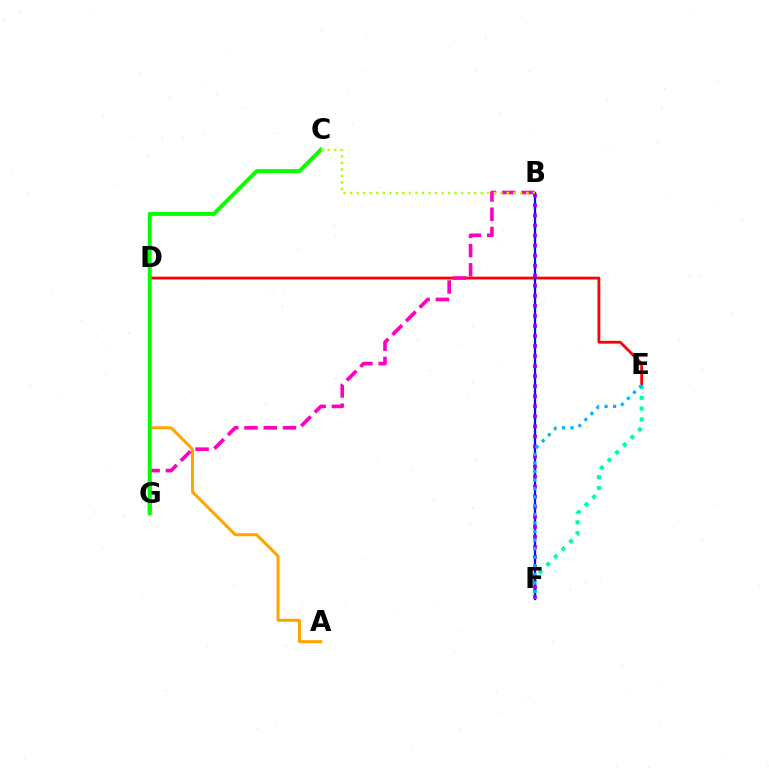{('A', 'D'): [{'color': '#ffa500', 'line_style': 'solid', 'thickness': 2.17}], ('D', 'E'): [{'color': '#ff0000', 'line_style': 'solid', 'thickness': 2.01}], ('B', 'G'): [{'color': '#ff00bd', 'line_style': 'dashed', 'thickness': 2.62}], ('C', 'G'): [{'color': '#08ff00', 'line_style': 'solid', 'thickness': 2.88}], ('E', 'F'): [{'color': '#00ff9d', 'line_style': 'dotted', 'thickness': 2.93}, {'color': '#00b5ff', 'line_style': 'dotted', 'thickness': 2.33}], ('B', 'F'): [{'color': '#0010ff', 'line_style': 'solid', 'thickness': 1.64}, {'color': '#9b00ff', 'line_style': 'dotted', 'thickness': 2.73}], ('B', 'C'): [{'color': '#b3ff00', 'line_style': 'dotted', 'thickness': 1.77}]}